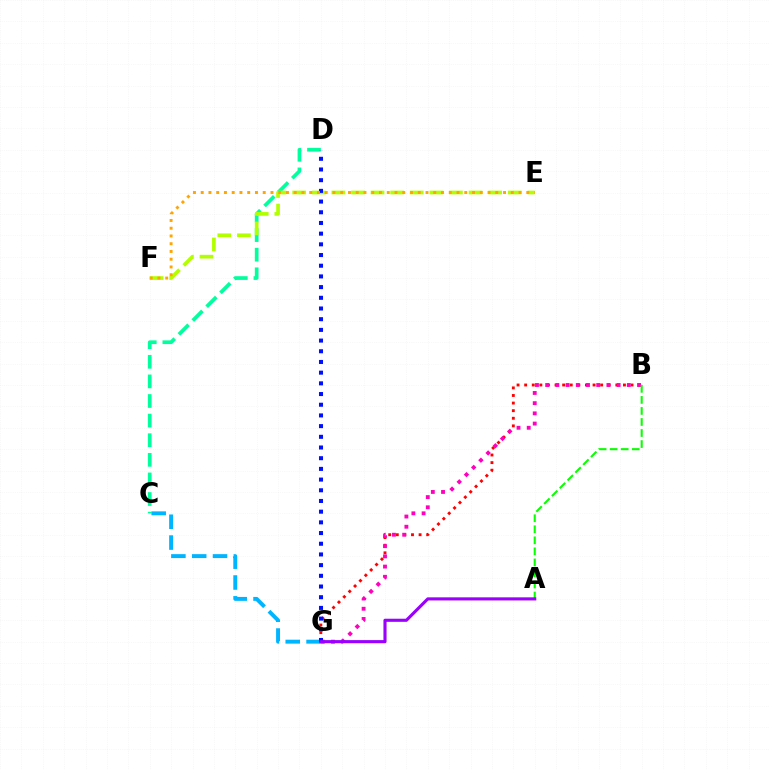{('B', 'G'): [{'color': '#ff0000', 'line_style': 'dotted', 'thickness': 2.06}, {'color': '#ff00bd', 'line_style': 'dotted', 'thickness': 2.77}], ('C', 'D'): [{'color': '#00ff9d', 'line_style': 'dashed', 'thickness': 2.66}], ('A', 'B'): [{'color': '#08ff00', 'line_style': 'dashed', 'thickness': 1.5}], ('C', 'G'): [{'color': '#00b5ff', 'line_style': 'dashed', 'thickness': 2.83}], ('E', 'F'): [{'color': '#b3ff00', 'line_style': 'dashed', 'thickness': 2.66}, {'color': '#ffa500', 'line_style': 'dotted', 'thickness': 2.11}], ('D', 'G'): [{'color': '#0010ff', 'line_style': 'dotted', 'thickness': 2.91}], ('A', 'G'): [{'color': '#9b00ff', 'line_style': 'solid', 'thickness': 2.24}]}